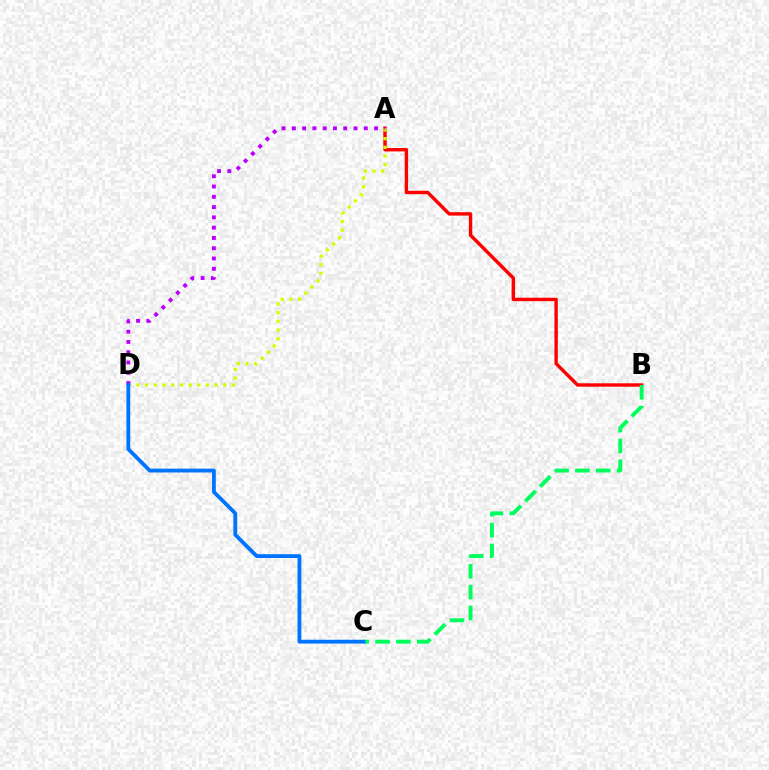{('A', 'B'): [{'color': '#ff0000', 'line_style': 'solid', 'thickness': 2.46}], ('A', 'D'): [{'color': '#d1ff00', 'line_style': 'dotted', 'thickness': 2.36}, {'color': '#b900ff', 'line_style': 'dotted', 'thickness': 2.79}], ('B', 'C'): [{'color': '#00ff5c', 'line_style': 'dashed', 'thickness': 2.83}], ('C', 'D'): [{'color': '#0074ff', 'line_style': 'solid', 'thickness': 2.75}]}